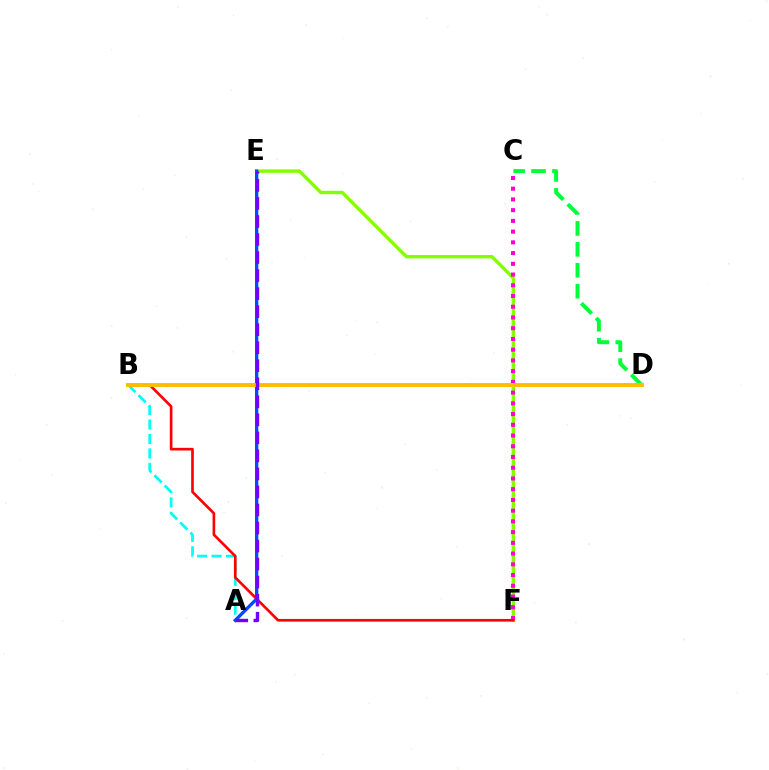{('A', 'B'): [{'color': '#00fff6', 'line_style': 'dashed', 'thickness': 1.96}], ('C', 'D'): [{'color': '#00ff39', 'line_style': 'dashed', 'thickness': 2.84}], ('E', 'F'): [{'color': '#84ff00', 'line_style': 'solid', 'thickness': 2.44}], ('C', 'F'): [{'color': '#ff00cf', 'line_style': 'dotted', 'thickness': 2.92}], ('B', 'F'): [{'color': '#ff0000', 'line_style': 'solid', 'thickness': 1.92}], ('A', 'E'): [{'color': '#004bff', 'line_style': 'solid', 'thickness': 2.38}, {'color': '#7200ff', 'line_style': 'dashed', 'thickness': 2.45}], ('B', 'D'): [{'color': '#ffbd00', 'line_style': 'solid', 'thickness': 2.83}]}